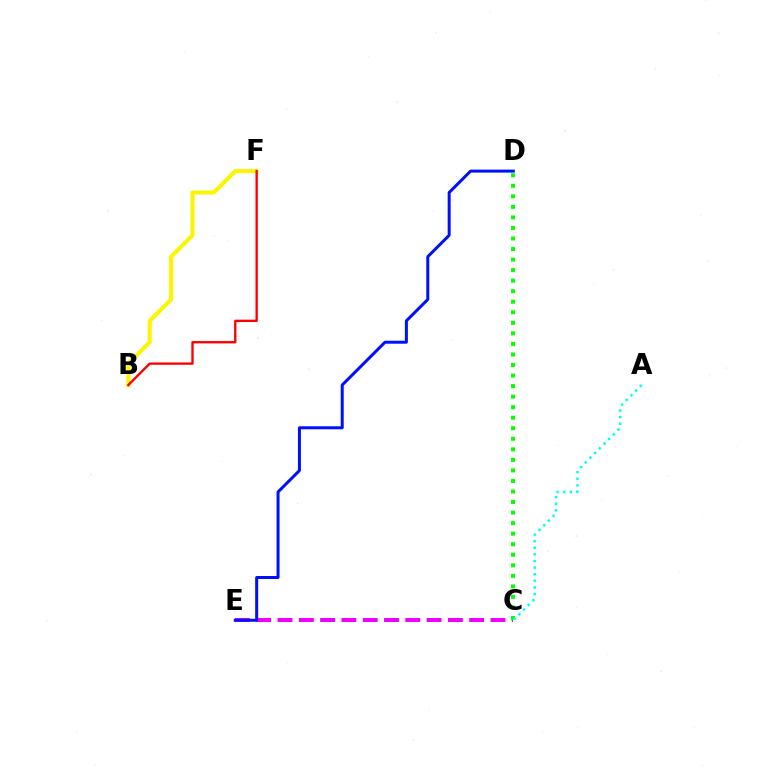{('B', 'F'): [{'color': '#fcf500', 'line_style': 'solid', 'thickness': 2.92}, {'color': '#ff0000', 'line_style': 'solid', 'thickness': 1.7}], ('C', 'E'): [{'color': '#ee00ff', 'line_style': 'dashed', 'thickness': 2.89}], ('C', 'D'): [{'color': '#08ff00', 'line_style': 'dotted', 'thickness': 2.86}], ('D', 'E'): [{'color': '#0010ff', 'line_style': 'solid', 'thickness': 2.16}], ('A', 'C'): [{'color': '#00fff6', 'line_style': 'dotted', 'thickness': 1.8}]}